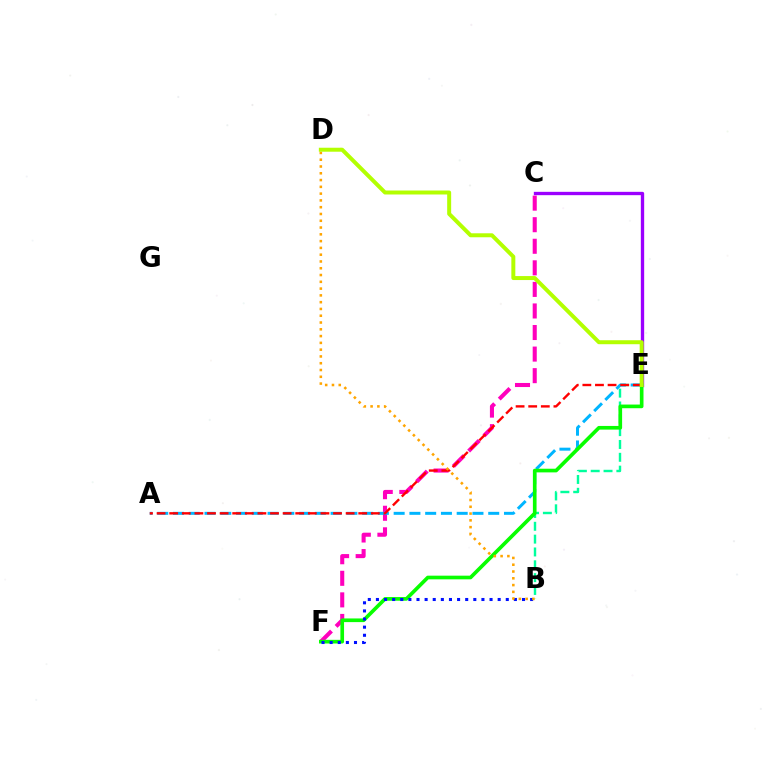{('B', 'E'): [{'color': '#00ff9d', 'line_style': 'dashed', 'thickness': 1.74}], ('C', 'F'): [{'color': '#ff00bd', 'line_style': 'dashed', 'thickness': 2.93}], ('C', 'E'): [{'color': '#9b00ff', 'line_style': 'solid', 'thickness': 2.4}], ('A', 'E'): [{'color': '#00b5ff', 'line_style': 'dashed', 'thickness': 2.14}, {'color': '#ff0000', 'line_style': 'dashed', 'thickness': 1.71}], ('E', 'F'): [{'color': '#08ff00', 'line_style': 'solid', 'thickness': 2.64}], ('B', 'F'): [{'color': '#0010ff', 'line_style': 'dotted', 'thickness': 2.21}], ('B', 'D'): [{'color': '#ffa500', 'line_style': 'dotted', 'thickness': 1.84}], ('D', 'E'): [{'color': '#b3ff00', 'line_style': 'solid', 'thickness': 2.87}]}